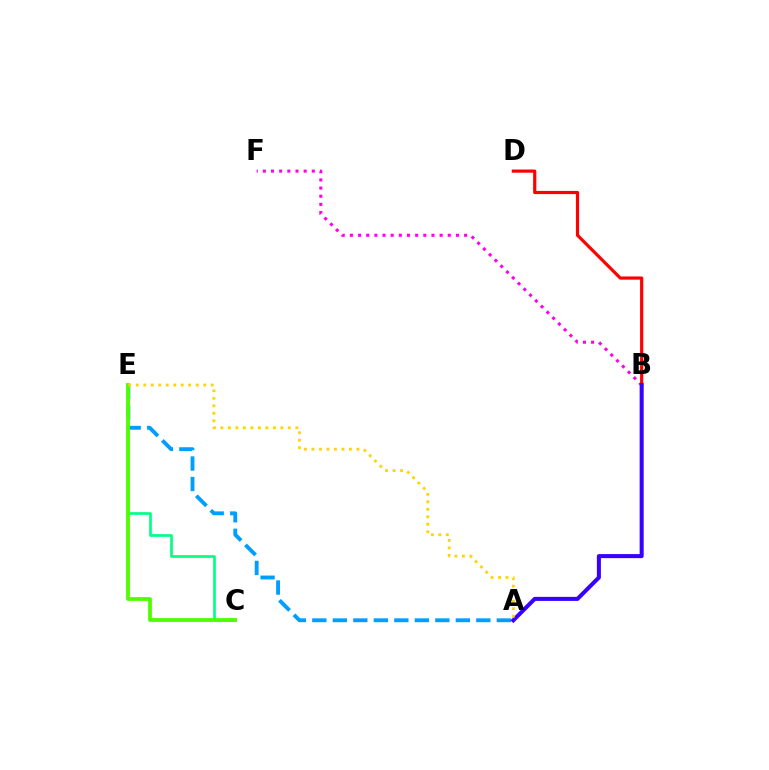{('C', 'E'): [{'color': '#00ff86', 'line_style': 'solid', 'thickness': 1.92}, {'color': '#4fff00', 'line_style': 'solid', 'thickness': 2.73}], ('A', 'E'): [{'color': '#009eff', 'line_style': 'dashed', 'thickness': 2.78}, {'color': '#ffd500', 'line_style': 'dotted', 'thickness': 2.04}], ('B', 'F'): [{'color': '#ff00ed', 'line_style': 'dotted', 'thickness': 2.22}], ('B', 'D'): [{'color': '#ff0000', 'line_style': 'solid', 'thickness': 2.29}], ('A', 'B'): [{'color': '#3700ff', 'line_style': 'solid', 'thickness': 2.91}]}